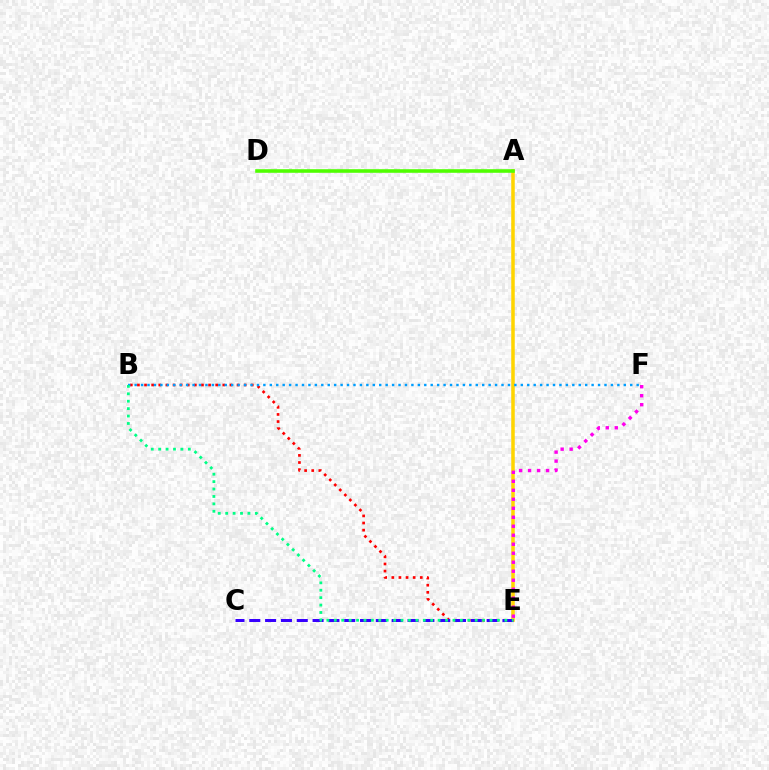{('B', 'E'): [{'color': '#ff0000', 'line_style': 'dotted', 'thickness': 1.93}, {'color': '#00ff86', 'line_style': 'dotted', 'thickness': 2.01}], ('A', 'E'): [{'color': '#ffd500', 'line_style': 'solid', 'thickness': 2.53}], ('C', 'E'): [{'color': '#3700ff', 'line_style': 'dashed', 'thickness': 2.15}], ('A', 'D'): [{'color': '#4fff00', 'line_style': 'solid', 'thickness': 2.58}], ('B', 'F'): [{'color': '#009eff', 'line_style': 'dotted', 'thickness': 1.75}], ('E', 'F'): [{'color': '#ff00ed', 'line_style': 'dotted', 'thickness': 2.44}]}